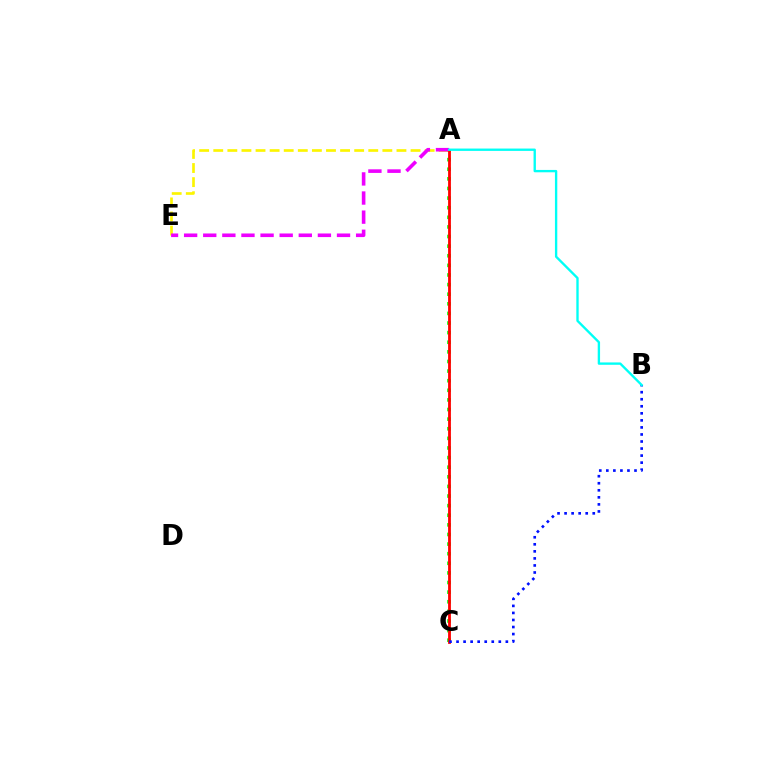{('A', 'C'): [{'color': '#08ff00', 'line_style': 'dotted', 'thickness': 2.61}, {'color': '#ff0000', 'line_style': 'solid', 'thickness': 2.02}], ('A', 'E'): [{'color': '#fcf500', 'line_style': 'dashed', 'thickness': 1.91}, {'color': '#ee00ff', 'line_style': 'dashed', 'thickness': 2.6}], ('B', 'C'): [{'color': '#0010ff', 'line_style': 'dotted', 'thickness': 1.91}], ('A', 'B'): [{'color': '#00fff6', 'line_style': 'solid', 'thickness': 1.69}]}